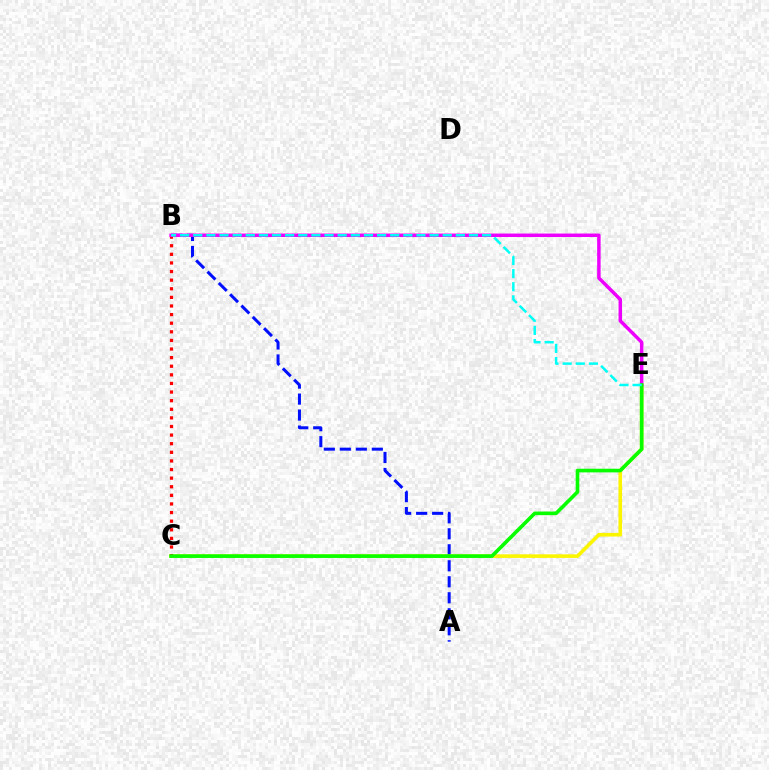{('A', 'B'): [{'color': '#0010ff', 'line_style': 'dashed', 'thickness': 2.17}], ('C', 'E'): [{'color': '#fcf500', 'line_style': 'solid', 'thickness': 2.6}, {'color': '#08ff00', 'line_style': 'solid', 'thickness': 2.62}], ('B', 'C'): [{'color': '#ff0000', 'line_style': 'dotted', 'thickness': 2.34}], ('B', 'E'): [{'color': '#ee00ff', 'line_style': 'solid', 'thickness': 2.5}, {'color': '#00fff6', 'line_style': 'dashed', 'thickness': 1.78}]}